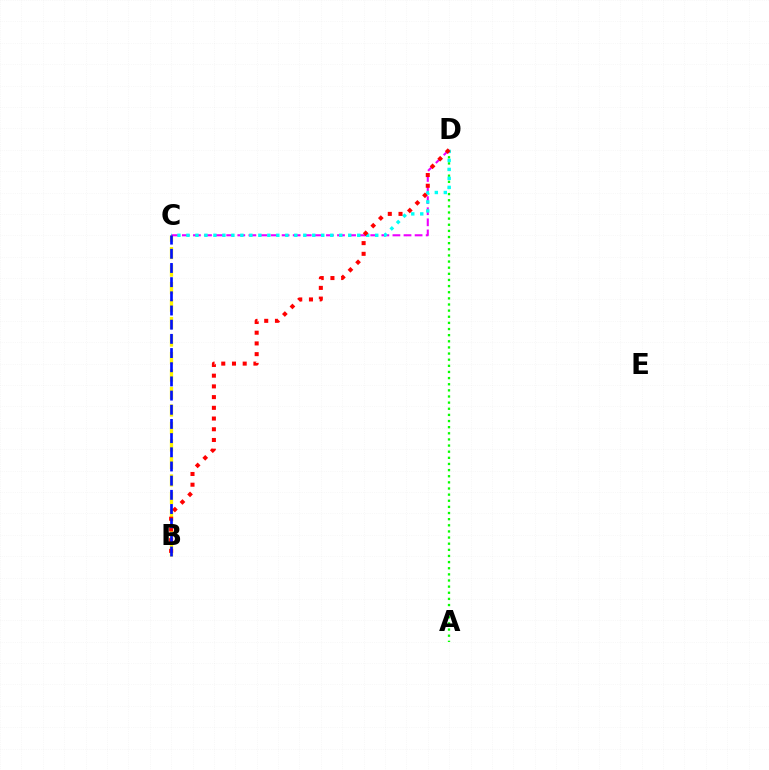{('B', 'C'): [{'color': '#fcf500', 'line_style': 'dashed', 'thickness': 2.38}, {'color': '#0010ff', 'line_style': 'dashed', 'thickness': 1.93}], ('A', 'D'): [{'color': '#08ff00', 'line_style': 'dotted', 'thickness': 1.67}], ('C', 'D'): [{'color': '#ee00ff', 'line_style': 'dashed', 'thickness': 1.51}, {'color': '#00fff6', 'line_style': 'dotted', 'thickness': 2.44}], ('B', 'D'): [{'color': '#ff0000', 'line_style': 'dotted', 'thickness': 2.91}]}